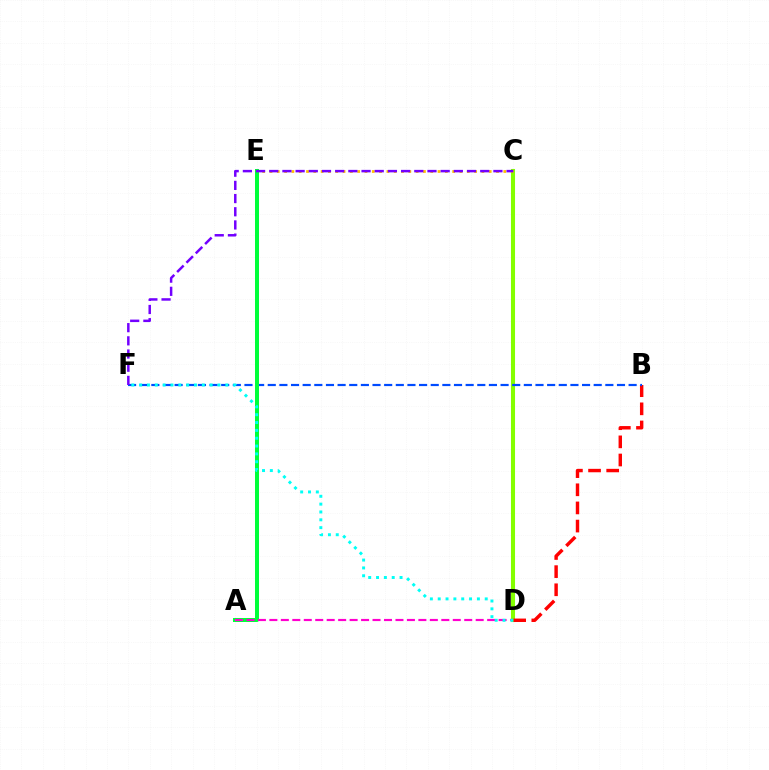{('C', 'D'): [{'color': '#84ff00', 'line_style': 'solid', 'thickness': 2.93}], ('B', 'D'): [{'color': '#ff0000', 'line_style': 'dashed', 'thickness': 2.46}], ('B', 'F'): [{'color': '#004bff', 'line_style': 'dashed', 'thickness': 1.58}], ('A', 'E'): [{'color': '#00ff39', 'line_style': 'solid', 'thickness': 2.87}], ('C', 'E'): [{'color': '#ffbd00', 'line_style': 'dotted', 'thickness': 1.99}], ('A', 'D'): [{'color': '#ff00cf', 'line_style': 'dashed', 'thickness': 1.56}], ('C', 'F'): [{'color': '#7200ff', 'line_style': 'dashed', 'thickness': 1.79}], ('D', 'F'): [{'color': '#00fff6', 'line_style': 'dotted', 'thickness': 2.13}]}